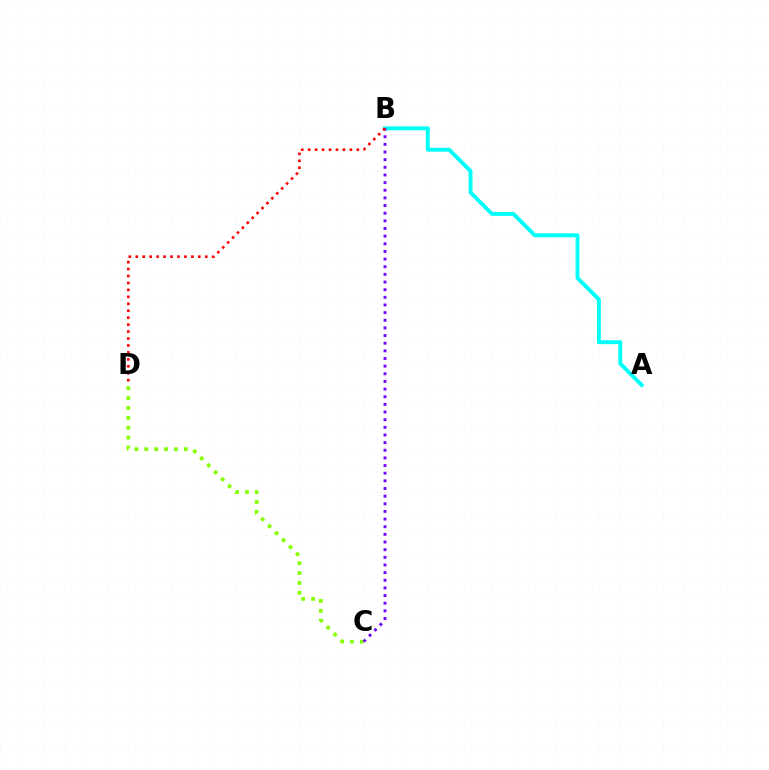{('C', 'D'): [{'color': '#84ff00', 'line_style': 'dotted', 'thickness': 2.68}], ('A', 'B'): [{'color': '#00fff6', 'line_style': 'solid', 'thickness': 2.81}], ('B', 'C'): [{'color': '#7200ff', 'line_style': 'dotted', 'thickness': 2.08}], ('B', 'D'): [{'color': '#ff0000', 'line_style': 'dotted', 'thickness': 1.89}]}